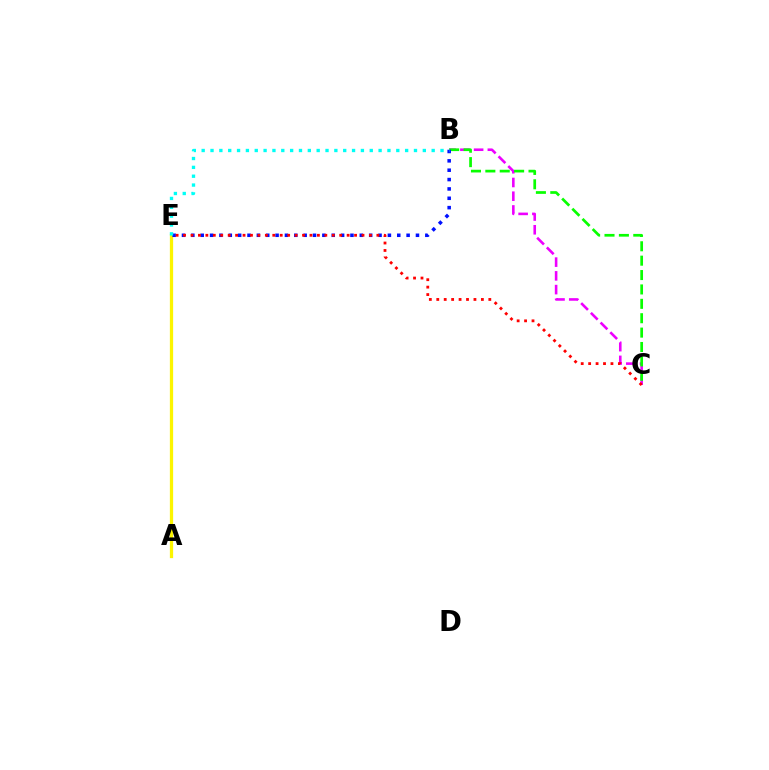{('B', 'C'): [{'color': '#ee00ff', 'line_style': 'dashed', 'thickness': 1.87}, {'color': '#08ff00', 'line_style': 'dashed', 'thickness': 1.95}], ('A', 'E'): [{'color': '#fcf500', 'line_style': 'solid', 'thickness': 2.34}], ('B', 'E'): [{'color': '#0010ff', 'line_style': 'dotted', 'thickness': 2.54}, {'color': '#00fff6', 'line_style': 'dotted', 'thickness': 2.4}], ('C', 'E'): [{'color': '#ff0000', 'line_style': 'dotted', 'thickness': 2.02}]}